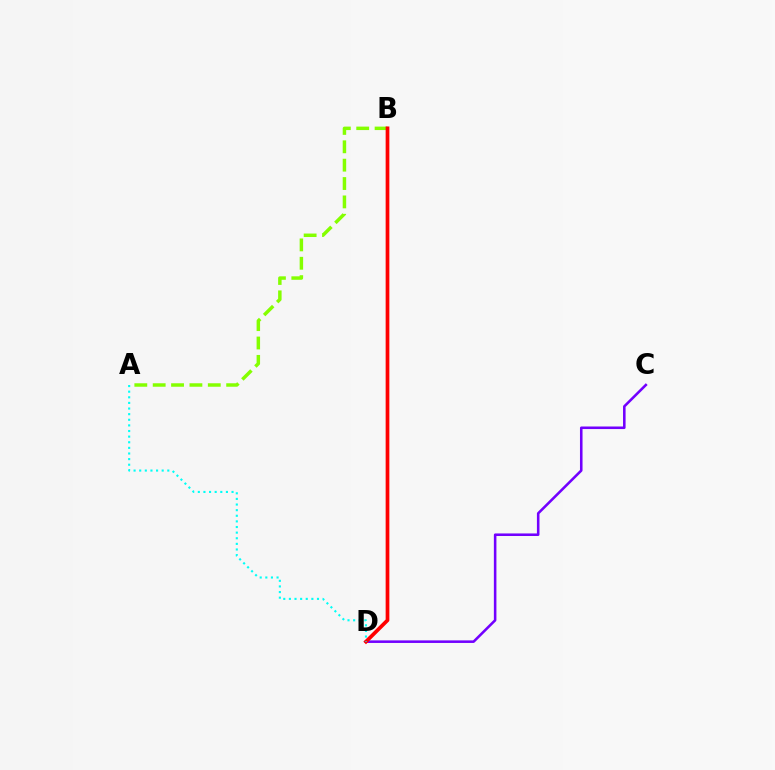{('C', 'D'): [{'color': '#7200ff', 'line_style': 'solid', 'thickness': 1.84}], ('A', 'B'): [{'color': '#84ff00', 'line_style': 'dashed', 'thickness': 2.5}], ('B', 'D'): [{'color': '#ff0000', 'line_style': 'solid', 'thickness': 2.66}], ('A', 'D'): [{'color': '#00fff6', 'line_style': 'dotted', 'thickness': 1.53}]}